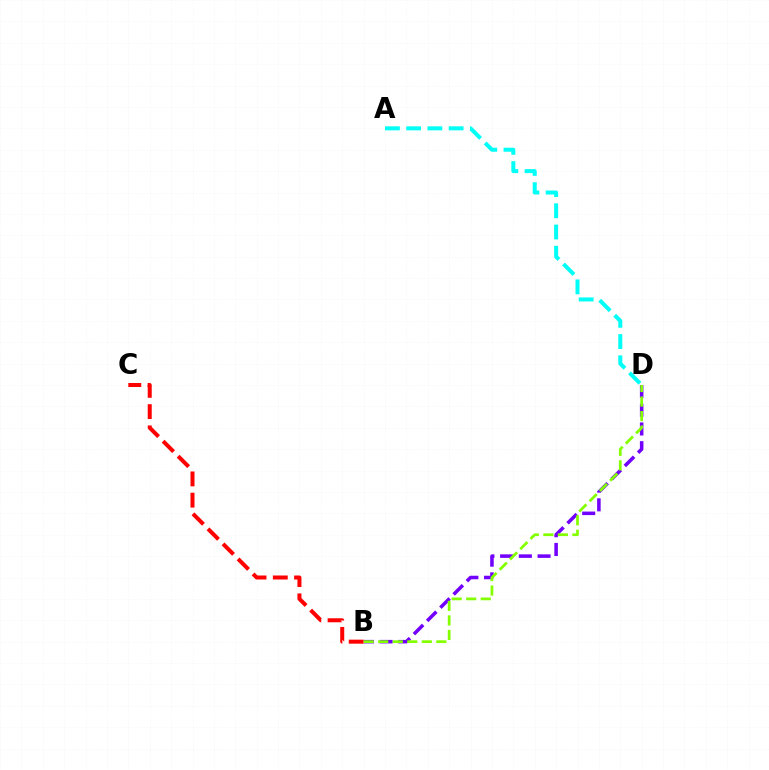{('B', 'D'): [{'color': '#7200ff', 'line_style': 'dashed', 'thickness': 2.54}, {'color': '#84ff00', 'line_style': 'dashed', 'thickness': 1.97}], ('B', 'C'): [{'color': '#ff0000', 'line_style': 'dashed', 'thickness': 2.89}], ('A', 'D'): [{'color': '#00fff6', 'line_style': 'dashed', 'thickness': 2.89}]}